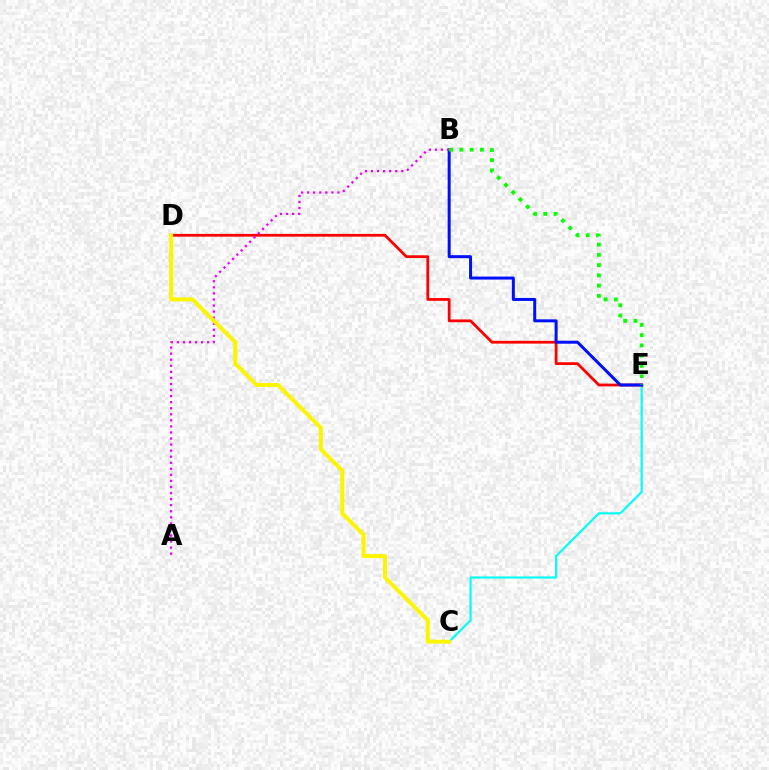{('C', 'E'): [{'color': '#00fff6', 'line_style': 'solid', 'thickness': 1.56}], ('D', 'E'): [{'color': '#ff0000', 'line_style': 'solid', 'thickness': 2.0}], ('B', 'E'): [{'color': '#0010ff', 'line_style': 'solid', 'thickness': 2.16}, {'color': '#08ff00', 'line_style': 'dotted', 'thickness': 2.79}], ('A', 'B'): [{'color': '#ee00ff', 'line_style': 'dotted', 'thickness': 1.65}], ('C', 'D'): [{'color': '#fcf500', 'line_style': 'solid', 'thickness': 2.87}]}